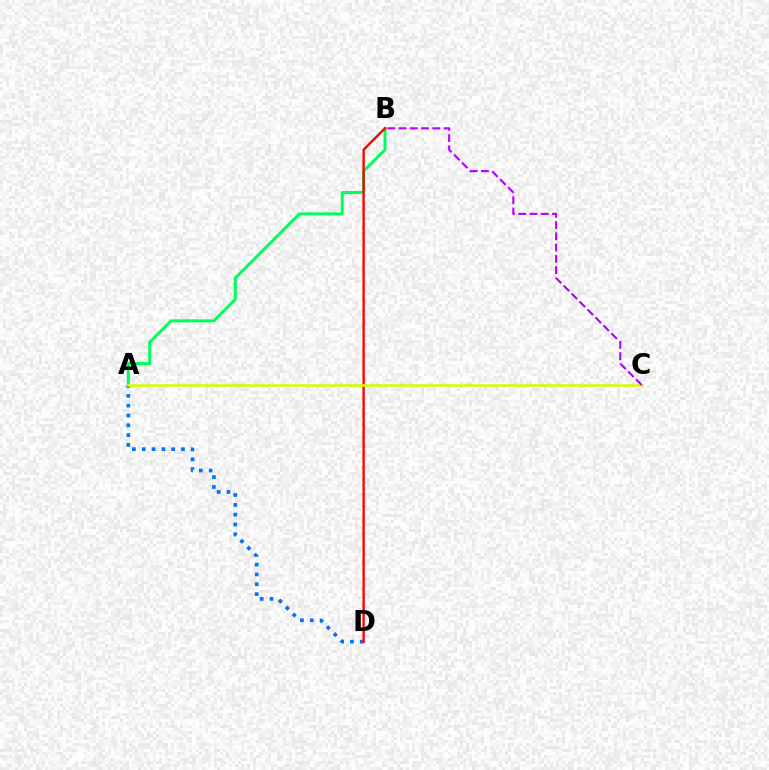{('A', 'B'): [{'color': '#00ff5c', 'line_style': 'solid', 'thickness': 2.16}], ('A', 'D'): [{'color': '#0074ff', 'line_style': 'dotted', 'thickness': 2.67}], ('B', 'D'): [{'color': '#ff0000', 'line_style': 'solid', 'thickness': 1.69}], ('A', 'C'): [{'color': '#d1ff00', 'line_style': 'solid', 'thickness': 1.85}], ('B', 'C'): [{'color': '#b900ff', 'line_style': 'dashed', 'thickness': 1.53}]}